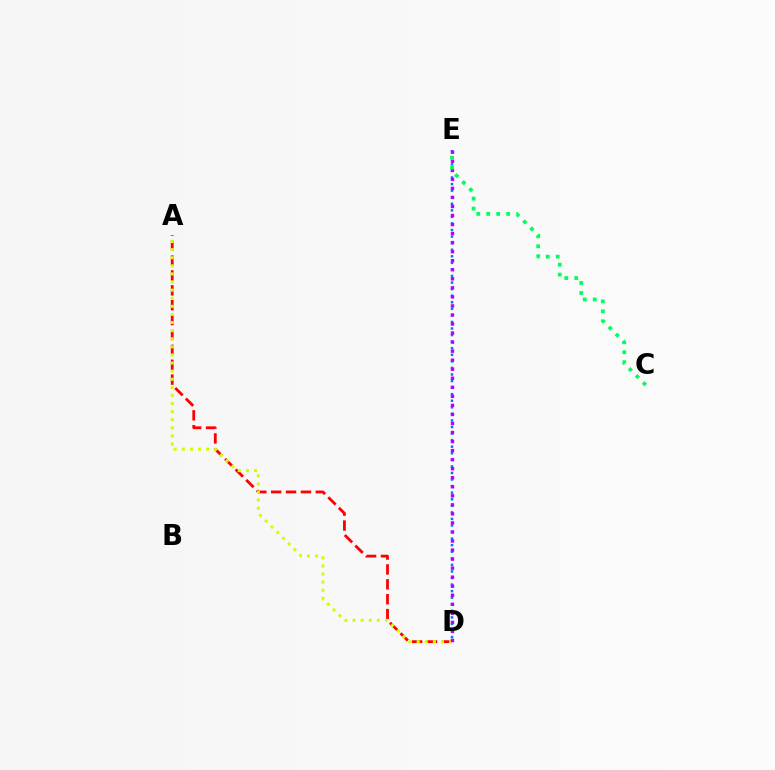{('A', 'D'): [{'color': '#ff0000', 'line_style': 'dashed', 'thickness': 2.02}, {'color': '#d1ff00', 'line_style': 'dotted', 'thickness': 2.2}], ('D', 'E'): [{'color': '#0074ff', 'line_style': 'dotted', 'thickness': 1.78}, {'color': '#b900ff', 'line_style': 'dotted', 'thickness': 2.46}], ('C', 'E'): [{'color': '#00ff5c', 'line_style': 'dotted', 'thickness': 2.71}]}